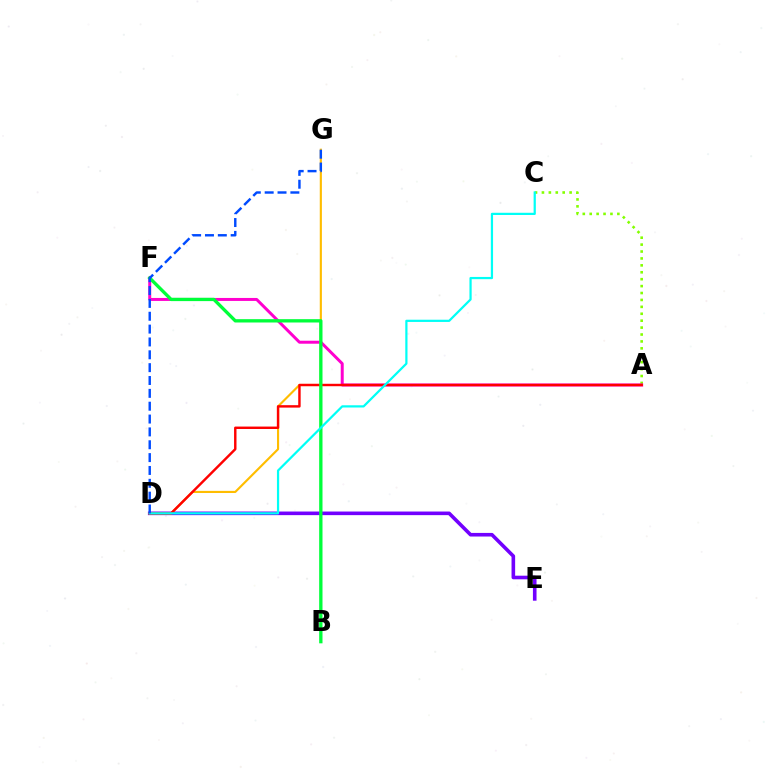{('D', 'E'): [{'color': '#7200ff', 'line_style': 'solid', 'thickness': 2.6}], ('A', 'C'): [{'color': '#84ff00', 'line_style': 'dotted', 'thickness': 1.88}], ('A', 'F'): [{'color': '#ff00cf', 'line_style': 'solid', 'thickness': 2.15}], ('D', 'G'): [{'color': '#ffbd00', 'line_style': 'solid', 'thickness': 1.53}, {'color': '#004bff', 'line_style': 'dashed', 'thickness': 1.75}], ('A', 'D'): [{'color': '#ff0000', 'line_style': 'solid', 'thickness': 1.75}], ('B', 'F'): [{'color': '#00ff39', 'line_style': 'solid', 'thickness': 2.39}], ('C', 'D'): [{'color': '#00fff6', 'line_style': 'solid', 'thickness': 1.6}]}